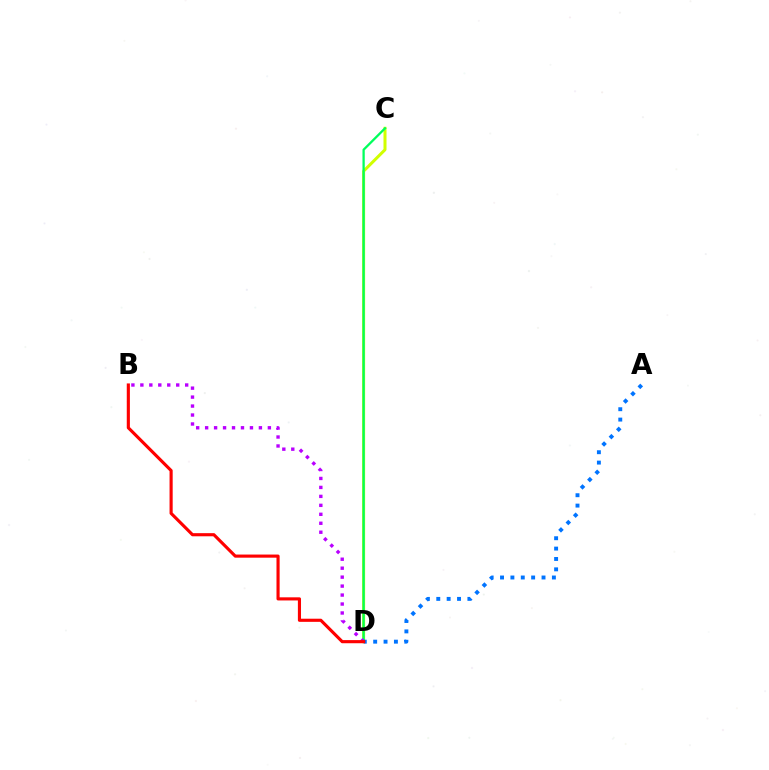{('C', 'D'): [{'color': '#d1ff00', 'line_style': 'solid', 'thickness': 2.18}, {'color': '#00ff5c', 'line_style': 'solid', 'thickness': 1.64}], ('B', 'D'): [{'color': '#b900ff', 'line_style': 'dotted', 'thickness': 2.43}, {'color': '#ff0000', 'line_style': 'solid', 'thickness': 2.26}], ('A', 'D'): [{'color': '#0074ff', 'line_style': 'dotted', 'thickness': 2.82}]}